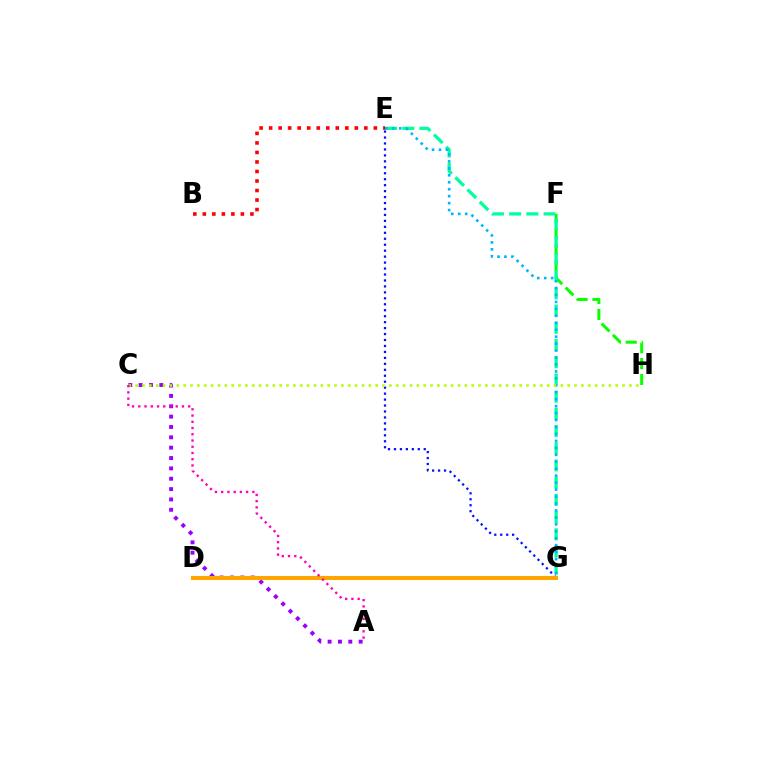{('F', 'H'): [{'color': '#08ff00', 'line_style': 'dashed', 'thickness': 2.16}], ('E', 'G'): [{'color': '#0010ff', 'line_style': 'dotted', 'thickness': 1.62}, {'color': '#00ff9d', 'line_style': 'dashed', 'thickness': 2.34}, {'color': '#00b5ff', 'line_style': 'dotted', 'thickness': 1.89}], ('A', 'C'): [{'color': '#9b00ff', 'line_style': 'dotted', 'thickness': 2.81}, {'color': '#ff00bd', 'line_style': 'dotted', 'thickness': 1.69}], ('D', 'G'): [{'color': '#ffa500', 'line_style': 'solid', 'thickness': 2.93}], ('B', 'E'): [{'color': '#ff0000', 'line_style': 'dotted', 'thickness': 2.59}], ('C', 'H'): [{'color': '#b3ff00', 'line_style': 'dotted', 'thickness': 1.86}]}